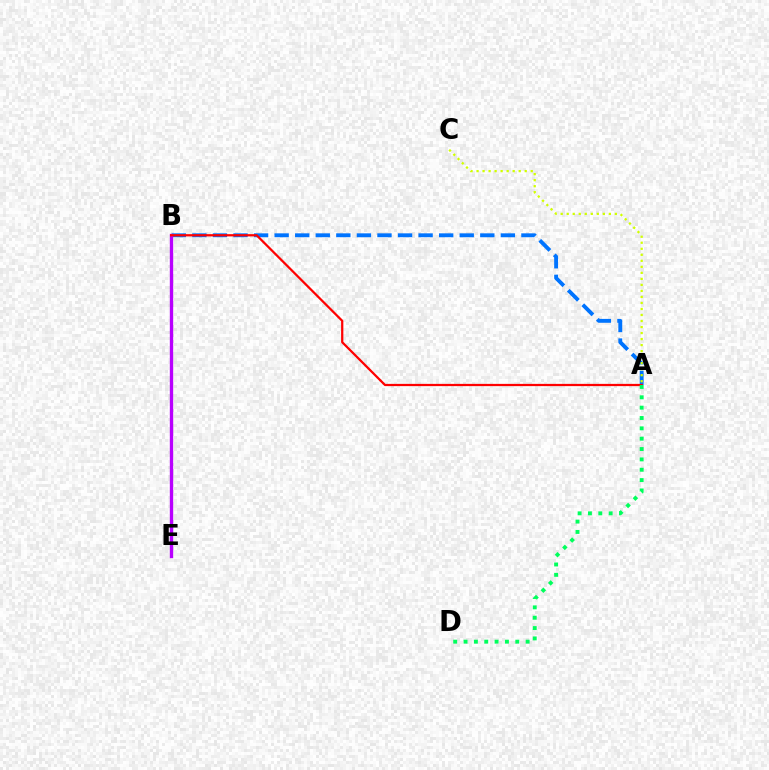{('A', 'B'): [{'color': '#0074ff', 'line_style': 'dashed', 'thickness': 2.79}, {'color': '#ff0000', 'line_style': 'solid', 'thickness': 1.62}], ('B', 'E'): [{'color': '#b900ff', 'line_style': 'solid', 'thickness': 2.42}], ('A', 'C'): [{'color': '#d1ff00', 'line_style': 'dotted', 'thickness': 1.64}], ('A', 'D'): [{'color': '#00ff5c', 'line_style': 'dotted', 'thickness': 2.81}]}